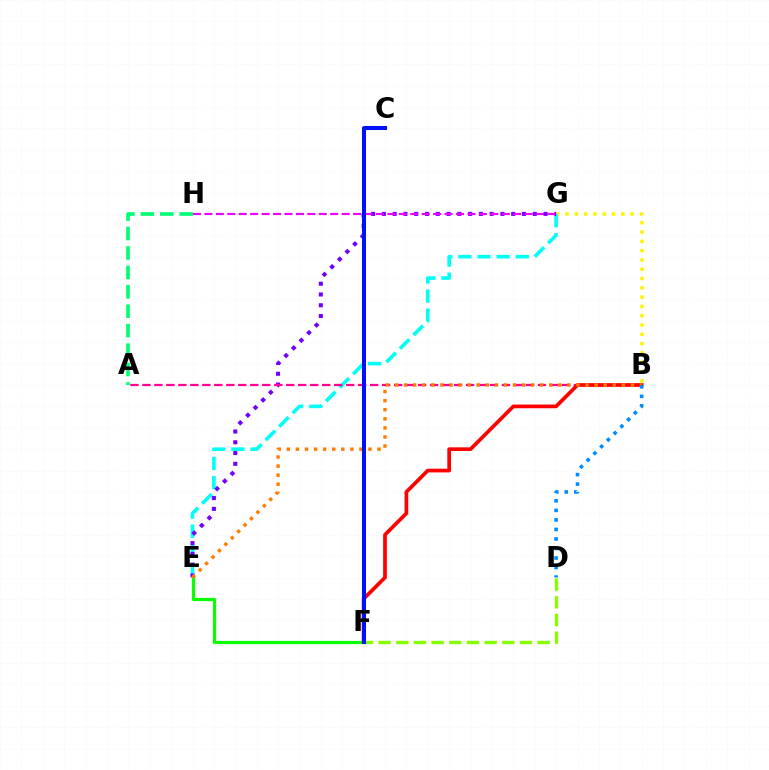{('B', 'G'): [{'color': '#fcf500', 'line_style': 'dotted', 'thickness': 2.53}], ('E', 'G'): [{'color': '#00fff6', 'line_style': 'dashed', 'thickness': 2.6}, {'color': '#7200ff', 'line_style': 'dotted', 'thickness': 2.93}], ('A', 'H'): [{'color': '#00ff74', 'line_style': 'dashed', 'thickness': 2.64}], ('A', 'B'): [{'color': '#ff0094', 'line_style': 'dashed', 'thickness': 1.63}], ('E', 'F'): [{'color': '#08ff00', 'line_style': 'solid', 'thickness': 2.28}], ('B', 'F'): [{'color': '#ff0000', 'line_style': 'solid', 'thickness': 2.67}], ('D', 'F'): [{'color': '#84ff00', 'line_style': 'dashed', 'thickness': 2.4}], ('B', 'E'): [{'color': '#ff7c00', 'line_style': 'dotted', 'thickness': 2.46}], ('G', 'H'): [{'color': '#ee00ff', 'line_style': 'dashed', 'thickness': 1.55}], ('C', 'F'): [{'color': '#0010ff', 'line_style': 'solid', 'thickness': 2.89}], ('B', 'D'): [{'color': '#008cff', 'line_style': 'dotted', 'thickness': 2.59}]}